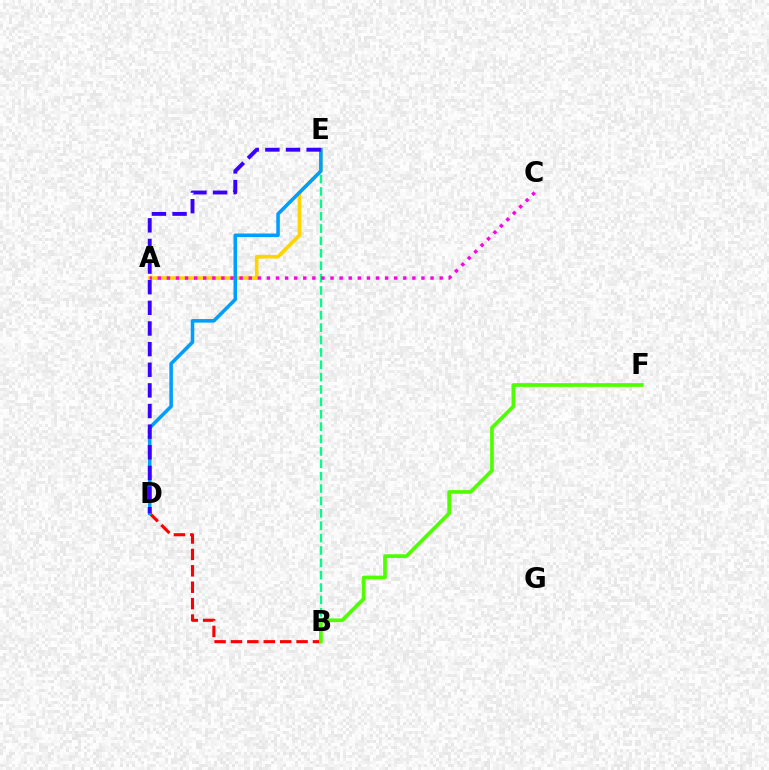{('A', 'E'): [{'color': '#ffd500', 'line_style': 'solid', 'thickness': 2.61}], ('B', 'E'): [{'color': '#00ff86', 'line_style': 'dashed', 'thickness': 1.68}], ('A', 'C'): [{'color': '#ff00ed', 'line_style': 'dotted', 'thickness': 2.47}], ('B', 'D'): [{'color': '#ff0000', 'line_style': 'dashed', 'thickness': 2.23}], ('D', 'E'): [{'color': '#009eff', 'line_style': 'solid', 'thickness': 2.56}, {'color': '#3700ff', 'line_style': 'dashed', 'thickness': 2.8}], ('B', 'F'): [{'color': '#4fff00', 'line_style': 'solid', 'thickness': 2.66}]}